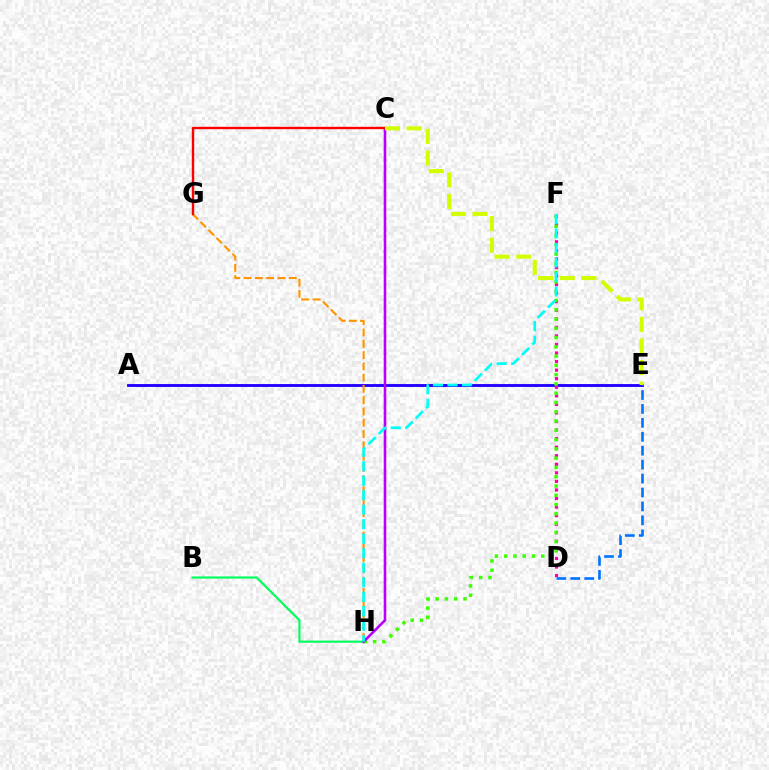{('A', 'E'): [{'color': '#2500ff', 'line_style': 'solid', 'thickness': 2.08}], ('D', 'E'): [{'color': '#0074ff', 'line_style': 'dashed', 'thickness': 1.89}], ('D', 'F'): [{'color': '#ff00ac', 'line_style': 'dotted', 'thickness': 2.33}], ('F', 'H'): [{'color': '#3dff00', 'line_style': 'dotted', 'thickness': 2.52}, {'color': '#00fff6', 'line_style': 'dashed', 'thickness': 1.97}], ('B', 'H'): [{'color': '#00ff5c', 'line_style': 'solid', 'thickness': 1.57}], ('G', 'H'): [{'color': '#ff9400', 'line_style': 'dashed', 'thickness': 1.53}], ('C', 'H'): [{'color': '#b900ff', 'line_style': 'solid', 'thickness': 1.87}], ('C', 'G'): [{'color': '#ff0000', 'line_style': 'solid', 'thickness': 1.72}], ('C', 'E'): [{'color': '#d1ff00', 'line_style': 'dashed', 'thickness': 2.94}]}